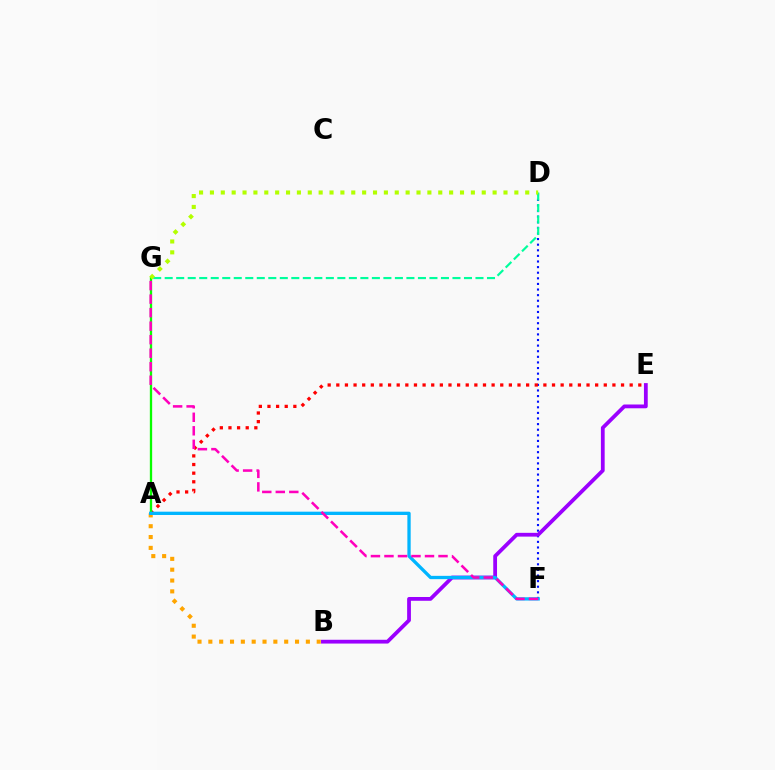{('D', 'F'): [{'color': '#0010ff', 'line_style': 'dotted', 'thickness': 1.52}], ('B', 'E'): [{'color': '#9b00ff', 'line_style': 'solid', 'thickness': 2.72}], ('A', 'E'): [{'color': '#ff0000', 'line_style': 'dotted', 'thickness': 2.34}], ('A', 'G'): [{'color': '#08ff00', 'line_style': 'solid', 'thickness': 1.66}], ('A', 'B'): [{'color': '#ffa500', 'line_style': 'dotted', 'thickness': 2.94}], ('A', 'F'): [{'color': '#00b5ff', 'line_style': 'solid', 'thickness': 2.38}], ('D', 'G'): [{'color': '#00ff9d', 'line_style': 'dashed', 'thickness': 1.56}, {'color': '#b3ff00', 'line_style': 'dotted', 'thickness': 2.95}], ('F', 'G'): [{'color': '#ff00bd', 'line_style': 'dashed', 'thickness': 1.84}]}